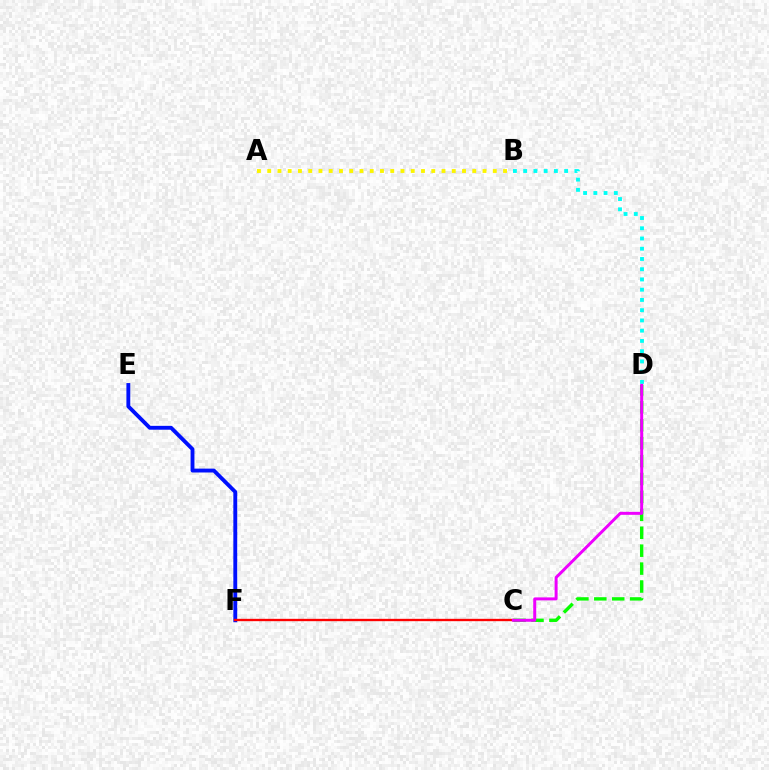{('E', 'F'): [{'color': '#0010ff', 'line_style': 'solid', 'thickness': 2.78}], ('A', 'B'): [{'color': '#fcf500', 'line_style': 'dotted', 'thickness': 2.79}], ('C', 'F'): [{'color': '#ff0000', 'line_style': 'solid', 'thickness': 1.69}], ('C', 'D'): [{'color': '#08ff00', 'line_style': 'dashed', 'thickness': 2.43}, {'color': '#ee00ff', 'line_style': 'solid', 'thickness': 2.15}], ('B', 'D'): [{'color': '#00fff6', 'line_style': 'dotted', 'thickness': 2.78}]}